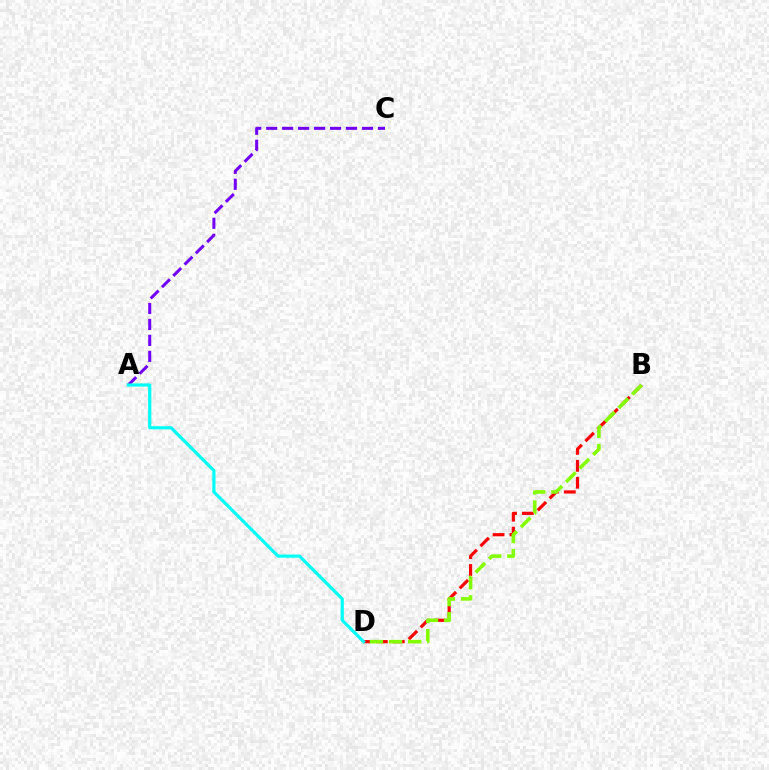{('B', 'D'): [{'color': '#ff0000', 'line_style': 'dashed', 'thickness': 2.3}, {'color': '#84ff00', 'line_style': 'dashed', 'thickness': 2.6}], ('A', 'C'): [{'color': '#7200ff', 'line_style': 'dashed', 'thickness': 2.17}], ('A', 'D'): [{'color': '#00fff6', 'line_style': 'solid', 'thickness': 2.29}]}